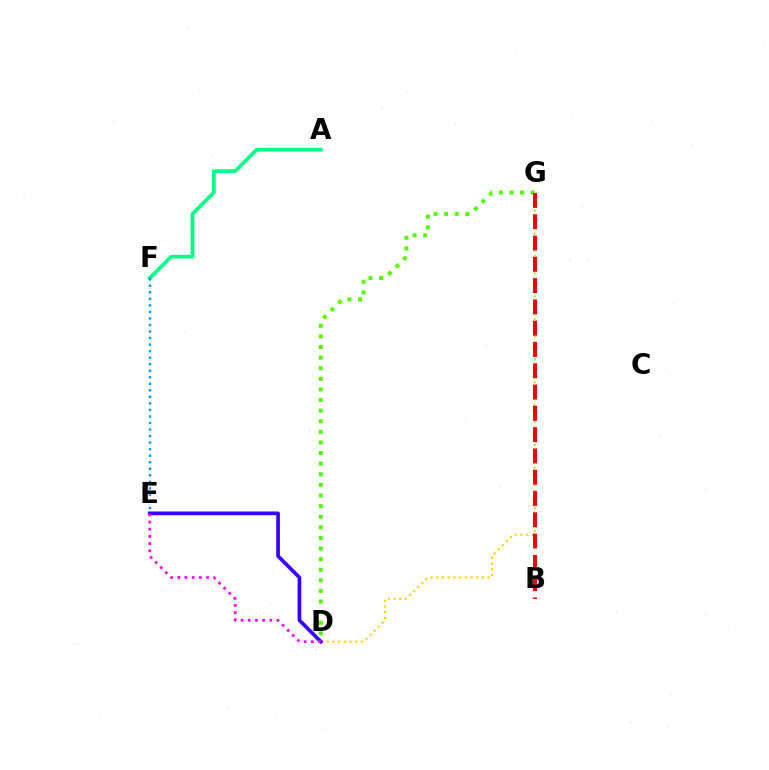{('D', 'G'): [{'color': '#ffd500', 'line_style': 'dotted', 'thickness': 1.55}, {'color': '#4fff00', 'line_style': 'dotted', 'thickness': 2.88}], ('D', 'E'): [{'color': '#3700ff', 'line_style': 'solid', 'thickness': 2.65}, {'color': '#ff00ed', 'line_style': 'dotted', 'thickness': 1.95}], ('A', 'F'): [{'color': '#00ff86', 'line_style': 'solid', 'thickness': 2.68}], ('E', 'F'): [{'color': '#009eff', 'line_style': 'dotted', 'thickness': 1.78}], ('B', 'G'): [{'color': '#ff0000', 'line_style': 'dashed', 'thickness': 2.89}]}